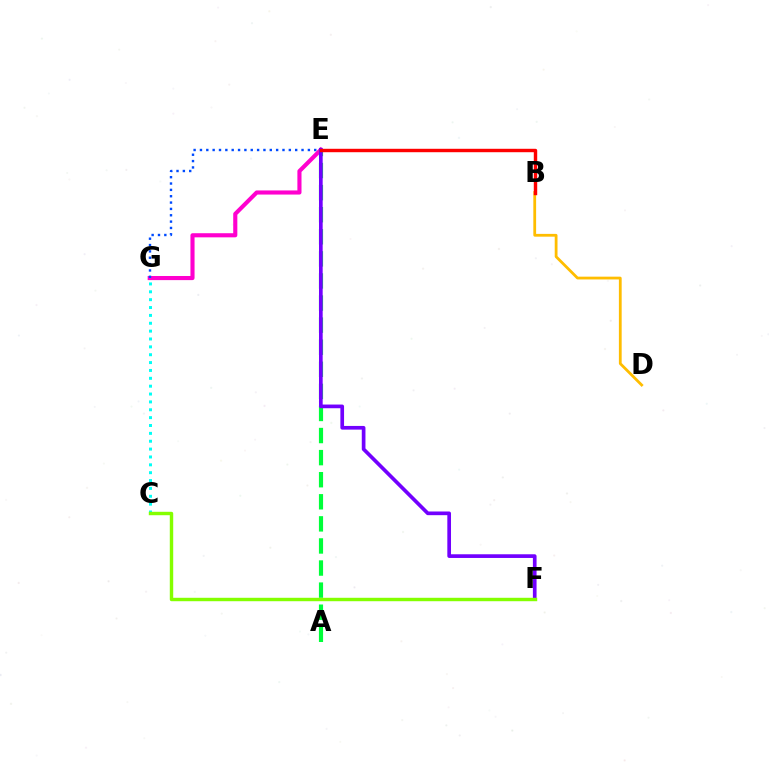{('E', 'G'): [{'color': '#ff00cf', 'line_style': 'solid', 'thickness': 2.96}, {'color': '#004bff', 'line_style': 'dotted', 'thickness': 1.72}], ('B', 'D'): [{'color': '#ffbd00', 'line_style': 'solid', 'thickness': 2.0}], ('A', 'E'): [{'color': '#00ff39', 'line_style': 'dashed', 'thickness': 3.0}], ('E', 'F'): [{'color': '#7200ff', 'line_style': 'solid', 'thickness': 2.65}], ('B', 'E'): [{'color': '#ff0000', 'line_style': 'solid', 'thickness': 2.46}], ('C', 'G'): [{'color': '#00fff6', 'line_style': 'dotted', 'thickness': 2.14}], ('C', 'F'): [{'color': '#84ff00', 'line_style': 'solid', 'thickness': 2.47}]}